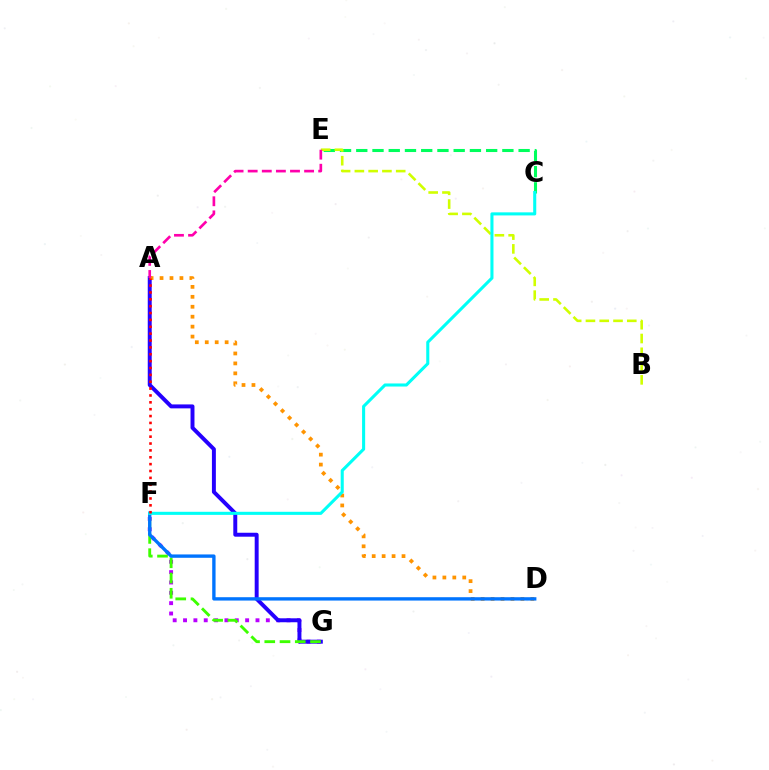{('C', 'E'): [{'color': '#00ff5c', 'line_style': 'dashed', 'thickness': 2.21}], ('B', 'E'): [{'color': '#d1ff00', 'line_style': 'dashed', 'thickness': 1.87}], ('F', 'G'): [{'color': '#b900ff', 'line_style': 'dotted', 'thickness': 2.81}, {'color': '#3dff00', 'line_style': 'dashed', 'thickness': 2.07}], ('A', 'G'): [{'color': '#2500ff', 'line_style': 'solid', 'thickness': 2.84}], ('A', 'D'): [{'color': '#ff9400', 'line_style': 'dotted', 'thickness': 2.7}], ('D', 'F'): [{'color': '#0074ff', 'line_style': 'solid', 'thickness': 2.42}], ('C', 'F'): [{'color': '#00fff6', 'line_style': 'solid', 'thickness': 2.21}], ('A', 'E'): [{'color': '#ff00ac', 'line_style': 'dashed', 'thickness': 1.92}], ('A', 'F'): [{'color': '#ff0000', 'line_style': 'dotted', 'thickness': 1.87}]}